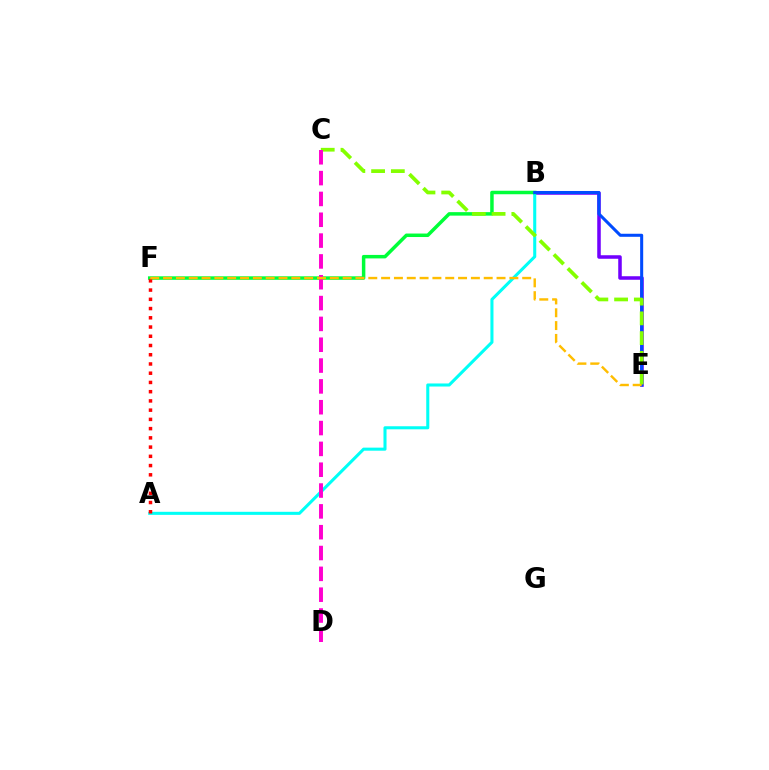{('B', 'E'): [{'color': '#7200ff', 'line_style': 'solid', 'thickness': 2.54}, {'color': '#004bff', 'line_style': 'solid', 'thickness': 2.19}], ('A', 'B'): [{'color': '#00fff6', 'line_style': 'solid', 'thickness': 2.2}], ('B', 'F'): [{'color': '#00ff39', 'line_style': 'solid', 'thickness': 2.51}], ('C', 'E'): [{'color': '#84ff00', 'line_style': 'dashed', 'thickness': 2.68}], ('C', 'D'): [{'color': '#ff00cf', 'line_style': 'dashed', 'thickness': 2.83}], ('A', 'F'): [{'color': '#ff0000', 'line_style': 'dotted', 'thickness': 2.51}], ('E', 'F'): [{'color': '#ffbd00', 'line_style': 'dashed', 'thickness': 1.74}]}